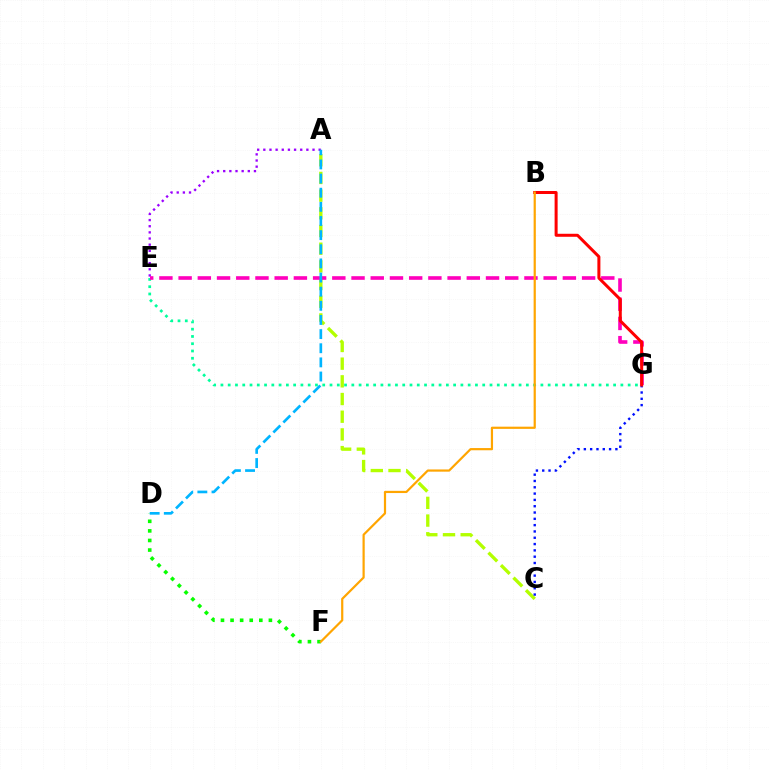{('E', 'G'): [{'color': '#00ff9d', 'line_style': 'dotted', 'thickness': 1.98}, {'color': '#ff00bd', 'line_style': 'dashed', 'thickness': 2.61}], ('A', 'C'): [{'color': '#b3ff00', 'line_style': 'dashed', 'thickness': 2.4}], ('C', 'G'): [{'color': '#0010ff', 'line_style': 'dotted', 'thickness': 1.71}], ('D', 'F'): [{'color': '#08ff00', 'line_style': 'dotted', 'thickness': 2.6}], ('A', 'E'): [{'color': '#9b00ff', 'line_style': 'dotted', 'thickness': 1.67}], ('B', 'G'): [{'color': '#ff0000', 'line_style': 'solid', 'thickness': 2.17}], ('A', 'D'): [{'color': '#00b5ff', 'line_style': 'dashed', 'thickness': 1.92}], ('B', 'F'): [{'color': '#ffa500', 'line_style': 'solid', 'thickness': 1.58}]}